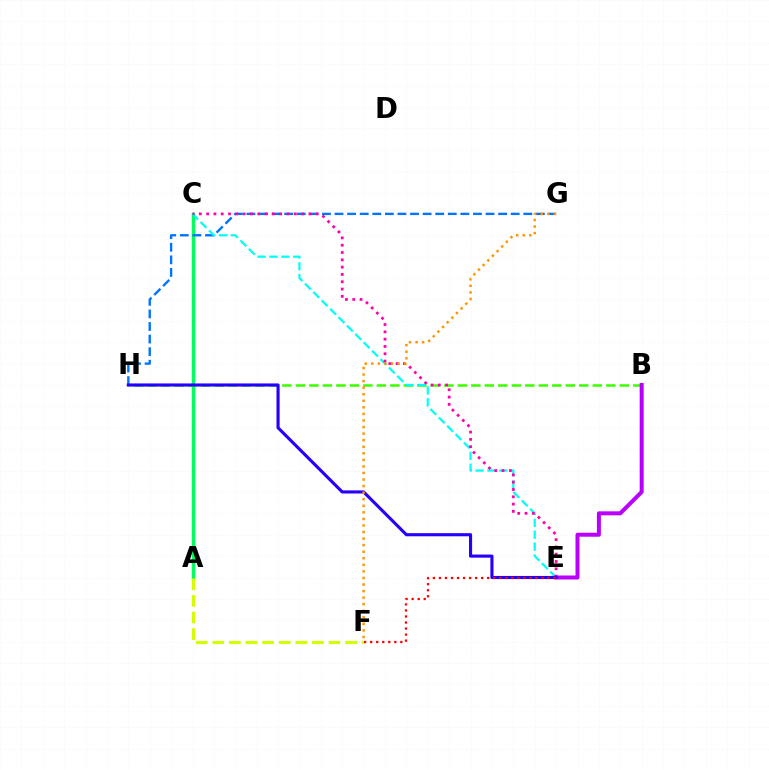{('A', 'C'): [{'color': '#00ff5c', 'line_style': 'solid', 'thickness': 2.5}], ('B', 'H'): [{'color': '#3dff00', 'line_style': 'dashed', 'thickness': 1.83}], ('G', 'H'): [{'color': '#0074ff', 'line_style': 'dashed', 'thickness': 1.71}], ('C', 'E'): [{'color': '#00fff6', 'line_style': 'dashed', 'thickness': 1.61}, {'color': '#ff00ac', 'line_style': 'dotted', 'thickness': 1.98}], ('A', 'F'): [{'color': '#d1ff00', 'line_style': 'dashed', 'thickness': 2.25}], ('B', 'E'): [{'color': '#b900ff', 'line_style': 'solid', 'thickness': 2.88}], ('E', 'H'): [{'color': '#2500ff', 'line_style': 'solid', 'thickness': 2.24}], ('E', 'F'): [{'color': '#ff0000', 'line_style': 'dotted', 'thickness': 1.64}], ('F', 'G'): [{'color': '#ff9400', 'line_style': 'dotted', 'thickness': 1.78}]}